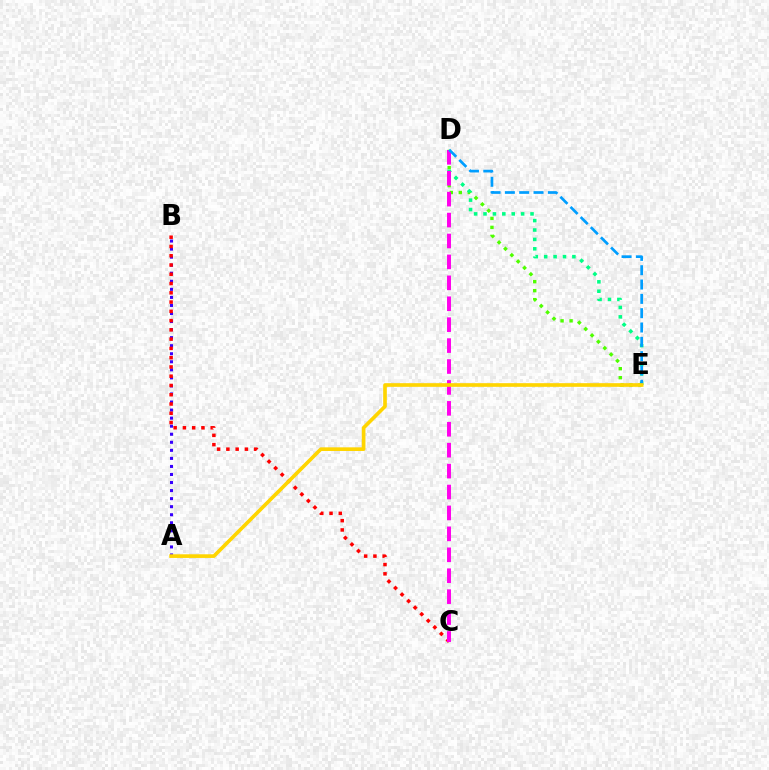{('A', 'B'): [{'color': '#3700ff', 'line_style': 'dotted', 'thickness': 2.19}], ('B', 'C'): [{'color': '#ff0000', 'line_style': 'dotted', 'thickness': 2.52}], ('D', 'E'): [{'color': '#4fff00', 'line_style': 'dotted', 'thickness': 2.45}, {'color': '#00ff86', 'line_style': 'dotted', 'thickness': 2.56}, {'color': '#009eff', 'line_style': 'dashed', 'thickness': 1.95}], ('C', 'D'): [{'color': '#ff00ed', 'line_style': 'dashed', 'thickness': 2.84}], ('A', 'E'): [{'color': '#ffd500', 'line_style': 'solid', 'thickness': 2.63}]}